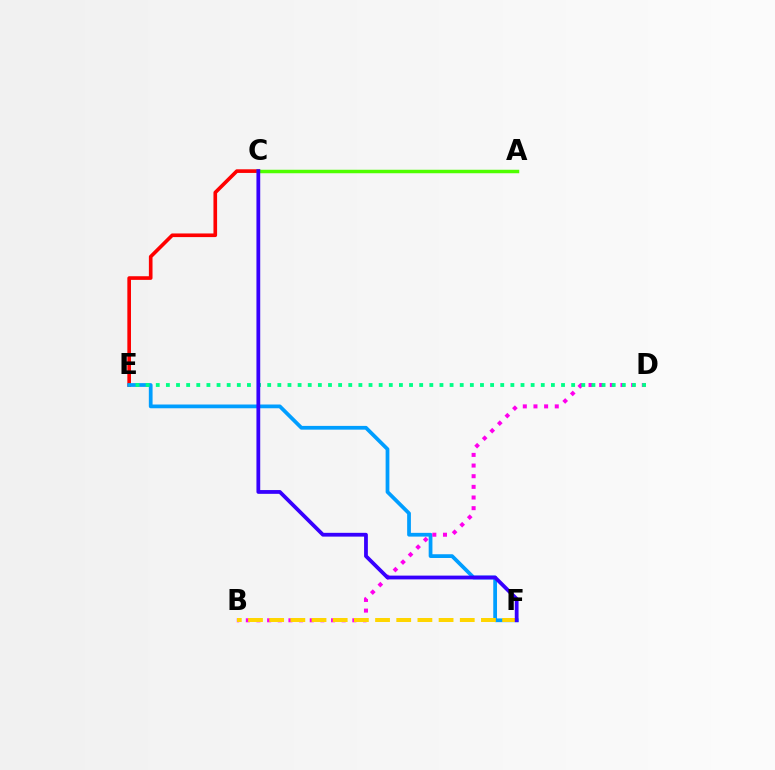{('C', 'E'): [{'color': '#ff0000', 'line_style': 'solid', 'thickness': 2.62}], ('A', 'C'): [{'color': '#4fff00', 'line_style': 'solid', 'thickness': 2.51}], ('E', 'F'): [{'color': '#009eff', 'line_style': 'solid', 'thickness': 2.7}], ('B', 'D'): [{'color': '#ff00ed', 'line_style': 'dotted', 'thickness': 2.89}], ('D', 'E'): [{'color': '#00ff86', 'line_style': 'dotted', 'thickness': 2.75}], ('B', 'F'): [{'color': '#ffd500', 'line_style': 'dashed', 'thickness': 2.88}], ('C', 'F'): [{'color': '#3700ff', 'line_style': 'solid', 'thickness': 2.72}]}